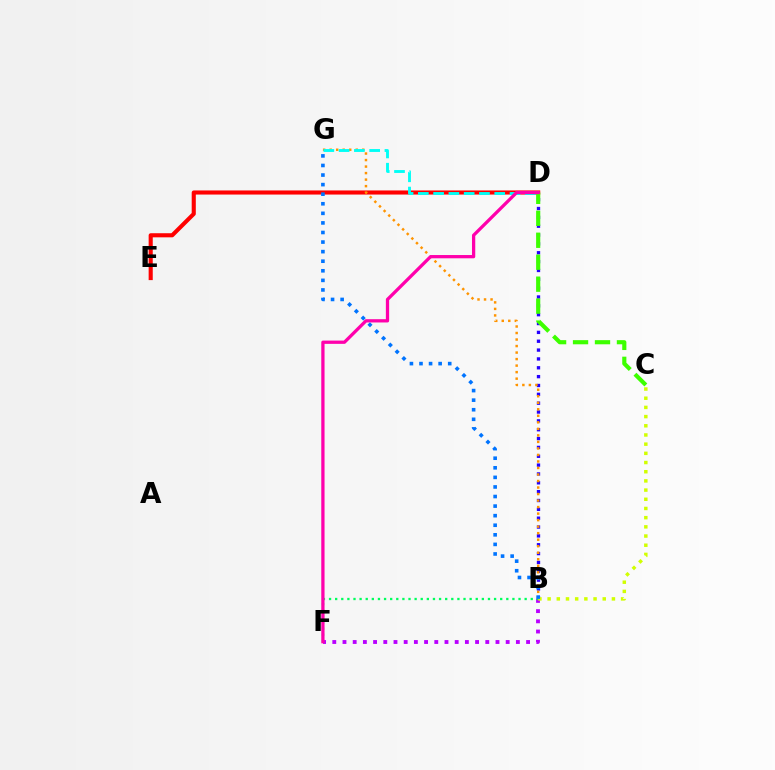{('D', 'E'): [{'color': '#ff0000', 'line_style': 'solid', 'thickness': 2.95}], ('B', 'F'): [{'color': '#b900ff', 'line_style': 'dotted', 'thickness': 2.77}, {'color': '#00ff5c', 'line_style': 'dotted', 'thickness': 1.66}], ('B', 'D'): [{'color': '#2500ff', 'line_style': 'dotted', 'thickness': 2.4}], ('B', 'G'): [{'color': '#ff9400', 'line_style': 'dotted', 'thickness': 1.77}, {'color': '#0074ff', 'line_style': 'dotted', 'thickness': 2.6}], ('D', 'G'): [{'color': '#00fff6', 'line_style': 'dashed', 'thickness': 2.08}], ('C', 'D'): [{'color': '#3dff00', 'line_style': 'dashed', 'thickness': 2.98}], ('D', 'F'): [{'color': '#ff00ac', 'line_style': 'solid', 'thickness': 2.36}], ('B', 'C'): [{'color': '#d1ff00', 'line_style': 'dotted', 'thickness': 2.5}]}